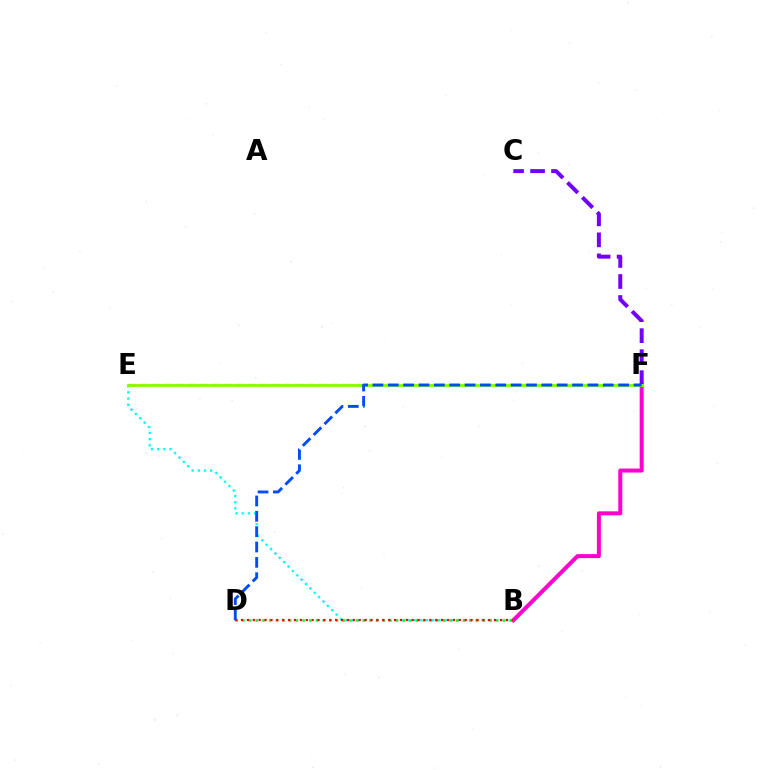{('B', 'F'): [{'color': '#ff00cf', 'line_style': 'solid', 'thickness': 2.88}], ('E', 'F'): [{'color': '#ffbd00', 'line_style': 'dashed', 'thickness': 1.62}, {'color': '#84ff00', 'line_style': 'solid', 'thickness': 2.07}], ('B', 'E'): [{'color': '#00fff6', 'line_style': 'dotted', 'thickness': 1.68}], ('C', 'F'): [{'color': '#7200ff', 'line_style': 'dashed', 'thickness': 2.85}], ('B', 'D'): [{'color': '#00ff39', 'line_style': 'dotted', 'thickness': 1.82}, {'color': '#ff0000', 'line_style': 'dotted', 'thickness': 1.6}], ('D', 'F'): [{'color': '#004bff', 'line_style': 'dashed', 'thickness': 2.09}]}